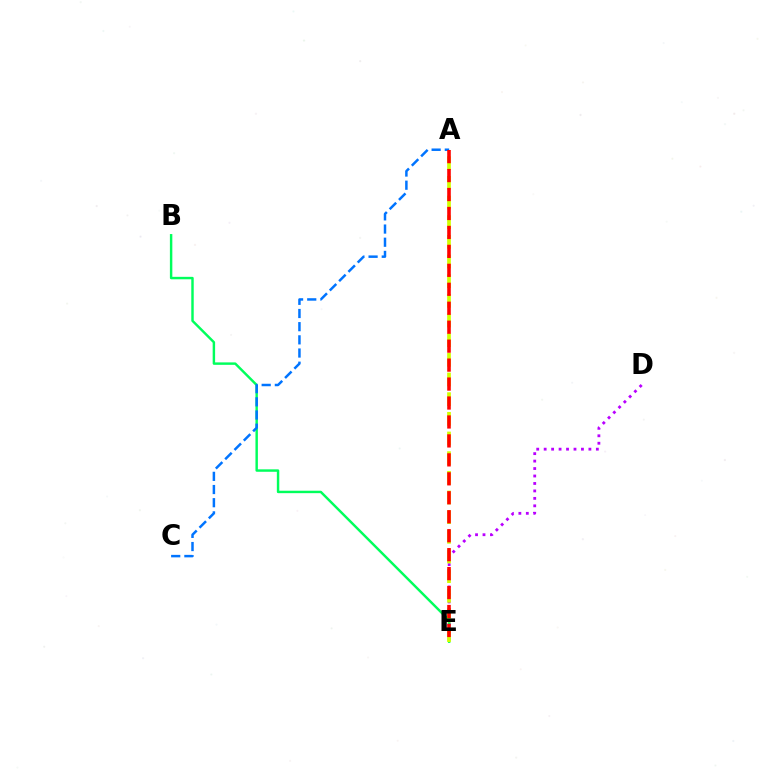{('D', 'E'): [{'color': '#b900ff', 'line_style': 'dotted', 'thickness': 2.03}], ('B', 'E'): [{'color': '#00ff5c', 'line_style': 'solid', 'thickness': 1.76}], ('A', 'E'): [{'color': '#d1ff00', 'line_style': 'dashed', 'thickness': 2.67}, {'color': '#ff0000', 'line_style': 'dashed', 'thickness': 2.57}], ('A', 'C'): [{'color': '#0074ff', 'line_style': 'dashed', 'thickness': 1.79}]}